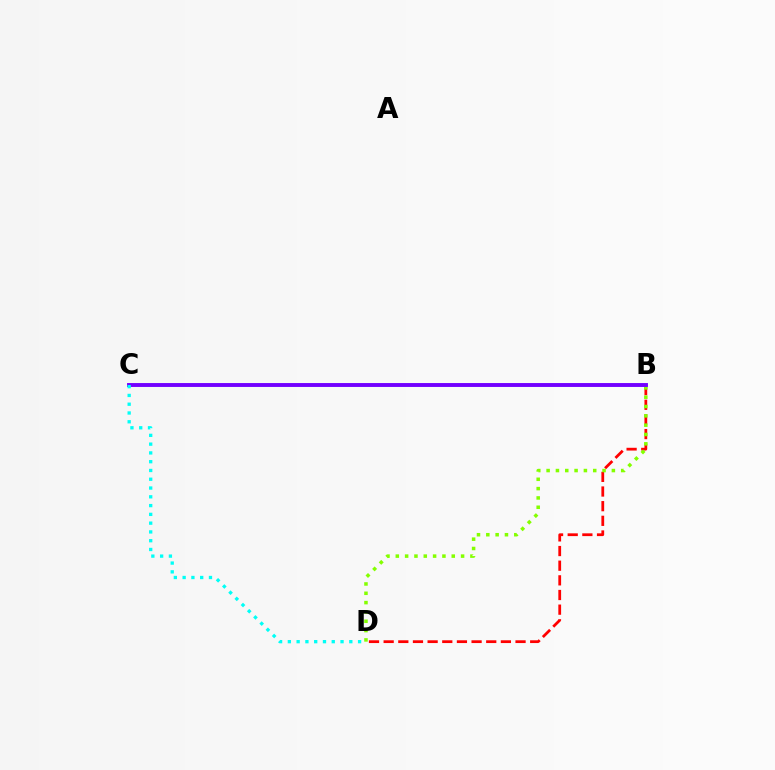{('B', 'D'): [{'color': '#ff0000', 'line_style': 'dashed', 'thickness': 1.99}, {'color': '#84ff00', 'line_style': 'dotted', 'thickness': 2.53}], ('B', 'C'): [{'color': '#7200ff', 'line_style': 'solid', 'thickness': 2.81}], ('C', 'D'): [{'color': '#00fff6', 'line_style': 'dotted', 'thickness': 2.39}]}